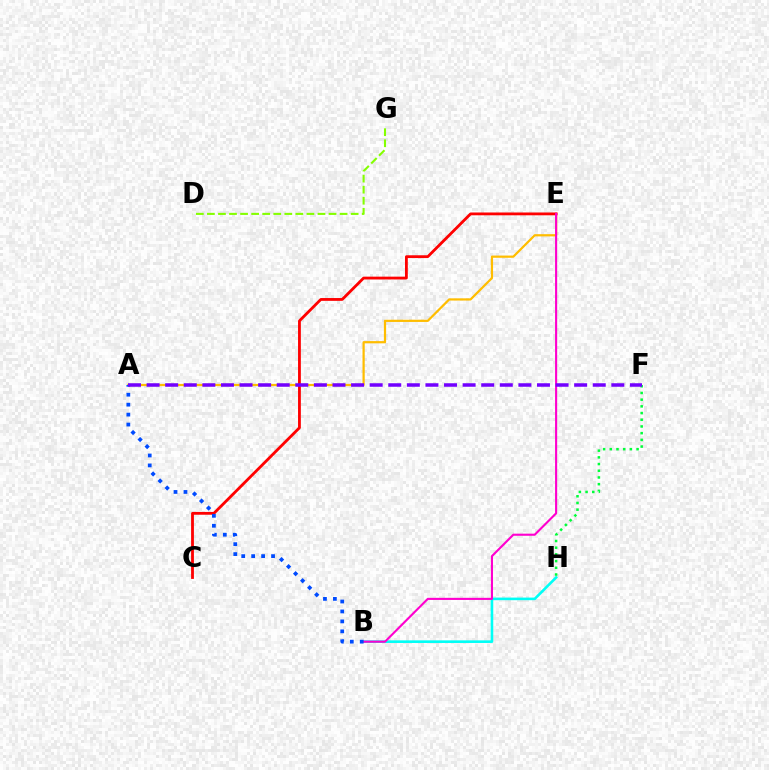{('A', 'E'): [{'color': '#ffbd00', 'line_style': 'solid', 'thickness': 1.6}], ('D', 'G'): [{'color': '#84ff00', 'line_style': 'dashed', 'thickness': 1.5}], ('B', 'H'): [{'color': '#00fff6', 'line_style': 'solid', 'thickness': 1.88}], ('F', 'H'): [{'color': '#00ff39', 'line_style': 'dotted', 'thickness': 1.82}], ('C', 'E'): [{'color': '#ff0000', 'line_style': 'solid', 'thickness': 2.02}], ('B', 'E'): [{'color': '#ff00cf', 'line_style': 'solid', 'thickness': 1.52}], ('A', 'B'): [{'color': '#004bff', 'line_style': 'dotted', 'thickness': 2.7}], ('A', 'F'): [{'color': '#7200ff', 'line_style': 'dashed', 'thickness': 2.53}]}